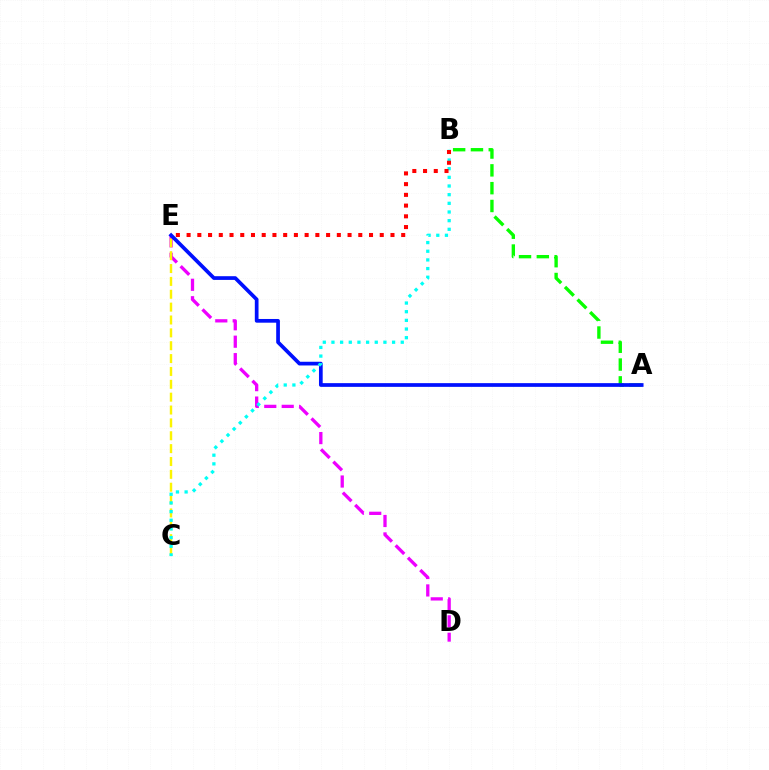{('D', 'E'): [{'color': '#ee00ff', 'line_style': 'dashed', 'thickness': 2.37}], ('C', 'E'): [{'color': '#fcf500', 'line_style': 'dashed', 'thickness': 1.75}], ('A', 'B'): [{'color': '#08ff00', 'line_style': 'dashed', 'thickness': 2.42}], ('A', 'E'): [{'color': '#0010ff', 'line_style': 'solid', 'thickness': 2.67}], ('B', 'C'): [{'color': '#00fff6', 'line_style': 'dotted', 'thickness': 2.35}], ('B', 'E'): [{'color': '#ff0000', 'line_style': 'dotted', 'thickness': 2.92}]}